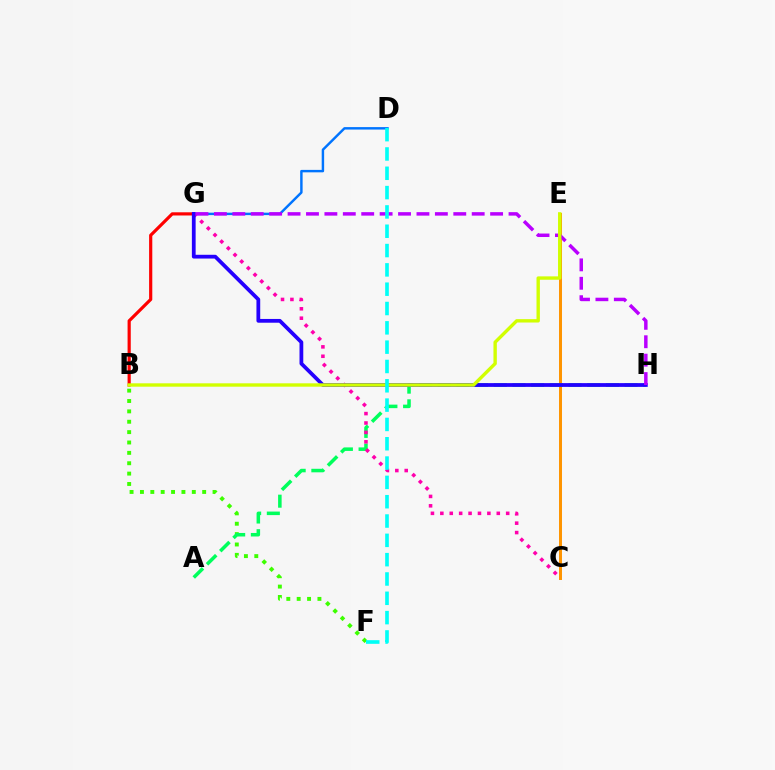{('C', 'E'): [{'color': '#ff9400', 'line_style': 'solid', 'thickness': 2.14}], ('B', 'G'): [{'color': '#ff0000', 'line_style': 'solid', 'thickness': 2.29}], ('B', 'F'): [{'color': '#3dff00', 'line_style': 'dotted', 'thickness': 2.82}], ('A', 'H'): [{'color': '#00ff5c', 'line_style': 'dashed', 'thickness': 2.54}], ('D', 'G'): [{'color': '#0074ff', 'line_style': 'solid', 'thickness': 1.76}], ('C', 'G'): [{'color': '#ff00ac', 'line_style': 'dotted', 'thickness': 2.56}], ('G', 'H'): [{'color': '#2500ff', 'line_style': 'solid', 'thickness': 2.71}, {'color': '#b900ff', 'line_style': 'dashed', 'thickness': 2.5}], ('B', 'E'): [{'color': '#d1ff00', 'line_style': 'solid', 'thickness': 2.43}], ('D', 'F'): [{'color': '#00fff6', 'line_style': 'dashed', 'thickness': 2.62}]}